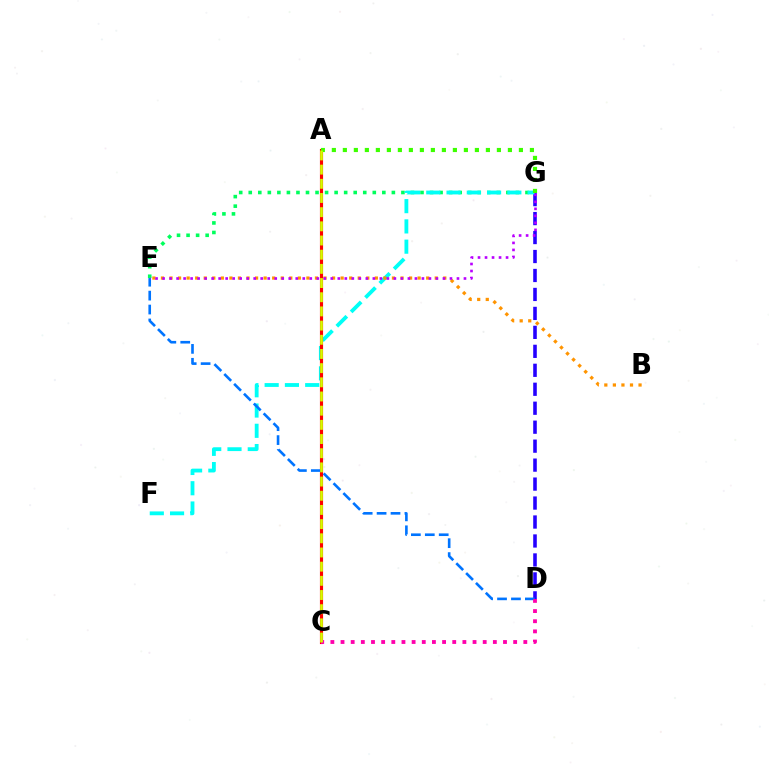{('E', 'G'): [{'color': '#00ff5c', 'line_style': 'dotted', 'thickness': 2.59}, {'color': '#b900ff', 'line_style': 'dotted', 'thickness': 1.9}], ('D', 'G'): [{'color': '#2500ff', 'line_style': 'dashed', 'thickness': 2.58}], ('F', 'G'): [{'color': '#00fff6', 'line_style': 'dashed', 'thickness': 2.75}], ('A', 'C'): [{'color': '#ff0000', 'line_style': 'solid', 'thickness': 2.26}, {'color': '#d1ff00', 'line_style': 'dashed', 'thickness': 1.93}], ('A', 'G'): [{'color': '#3dff00', 'line_style': 'dotted', 'thickness': 2.99}], ('B', 'E'): [{'color': '#ff9400', 'line_style': 'dotted', 'thickness': 2.32}], ('D', 'E'): [{'color': '#0074ff', 'line_style': 'dashed', 'thickness': 1.89}], ('C', 'D'): [{'color': '#ff00ac', 'line_style': 'dotted', 'thickness': 2.76}]}